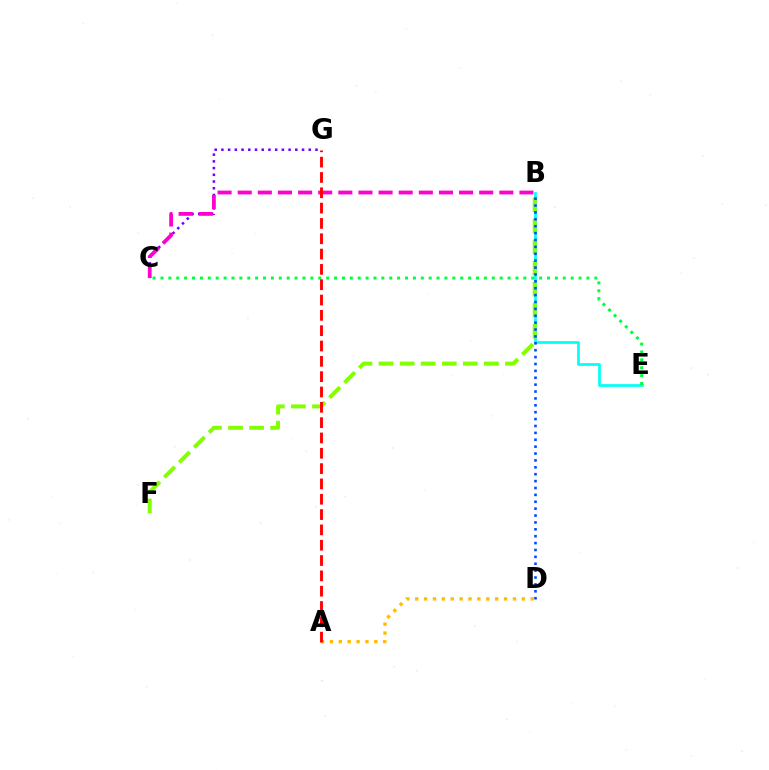{('C', 'G'): [{'color': '#7200ff', 'line_style': 'dotted', 'thickness': 1.83}], ('A', 'D'): [{'color': '#ffbd00', 'line_style': 'dotted', 'thickness': 2.41}], ('B', 'E'): [{'color': '#00fff6', 'line_style': 'solid', 'thickness': 1.94}], ('B', 'C'): [{'color': '#ff00cf', 'line_style': 'dashed', 'thickness': 2.73}], ('B', 'F'): [{'color': '#84ff00', 'line_style': 'dashed', 'thickness': 2.86}], ('B', 'D'): [{'color': '#004bff', 'line_style': 'dotted', 'thickness': 1.87}], ('C', 'E'): [{'color': '#00ff39', 'line_style': 'dotted', 'thickness': 2.14}], ('A', 'G'): [{'color': '#ff0000', 'line_style': 'dashed', 'thickness': 2.08}]}